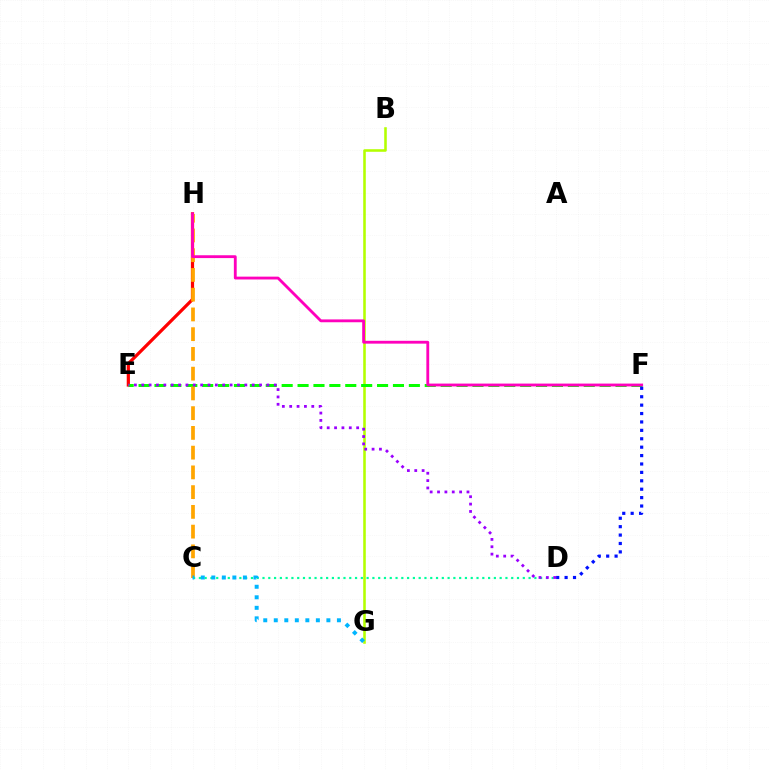{('E', 'H'): [{'color': '#ff0000', 'line_style': 'solid', 'thickness': 2.32}], ('B', 'G'): [{'color': '#b3ff00', 'line_style': 'solid', 'thickness': 1.85}], ('E', 'F'): [{'color': '#08ff00', 'line_style': 'dashed', 'thickness': 2.16}], ('C', 'H'): [{'color': '#ffa500', 'line_style': 'dashed', 'thickness': 2.68}], ('C', 'D'): [{'color': '#00ff9d', 'line_style': 'dotted', 'thickness': 1.57}], ('F', 'H'): [{'color': '#ff00bd', 'line_style': 'solid', 'thickness': 2.04}], ('D', 'F'): [{'color': '#0010ff', 'line_style': 'dotted', 'thickness': 2.28}], ('D', 'E'): [{'color': '#9b00ff', 'line_style': 'dotted', 'thickness': 2.0}], ('C', 'G'): [{'color': '#00b5ff', 'line_style': 'dotted', 'thickness': 2.86}]}